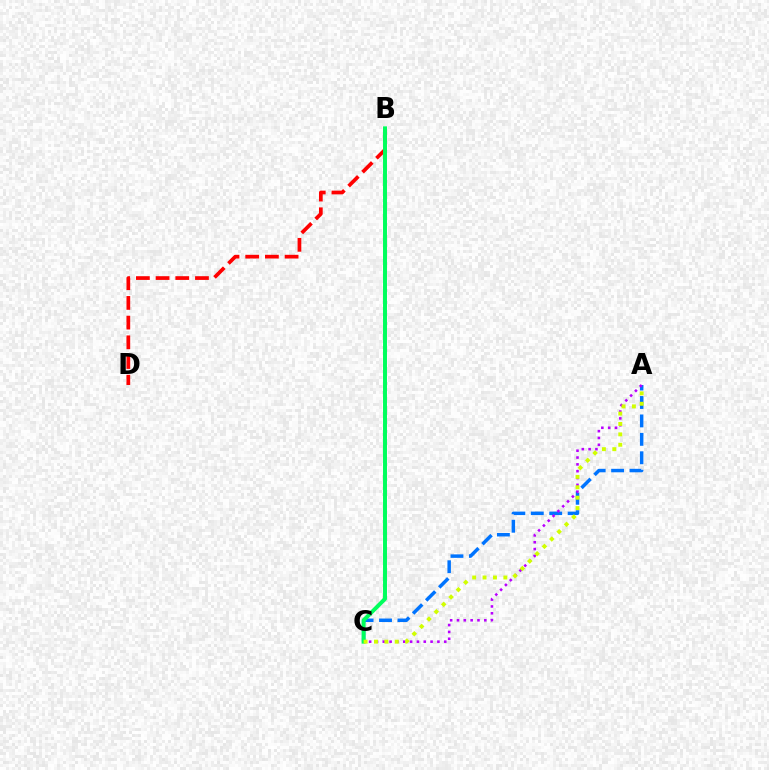{('A', 'C'): [{'color': '#0074ff', 'line_style': 'dashed', 'thickness': 2.5}, {'color': '#b900ff', 'line_style': 'dotted', 'thickness': 1.85}, {'color': '#d1ff00', 'line_style': 'dotted', 'thickness': 2.82}], ('B', 'D'): [{'color': '#ff0000', 'line_style': 'dashed', 'thickness': 2.68}], ('B', 'C'): [{'color': '#00ff5c', 'line_style': 'solid', 'thickness': 2.85}]}